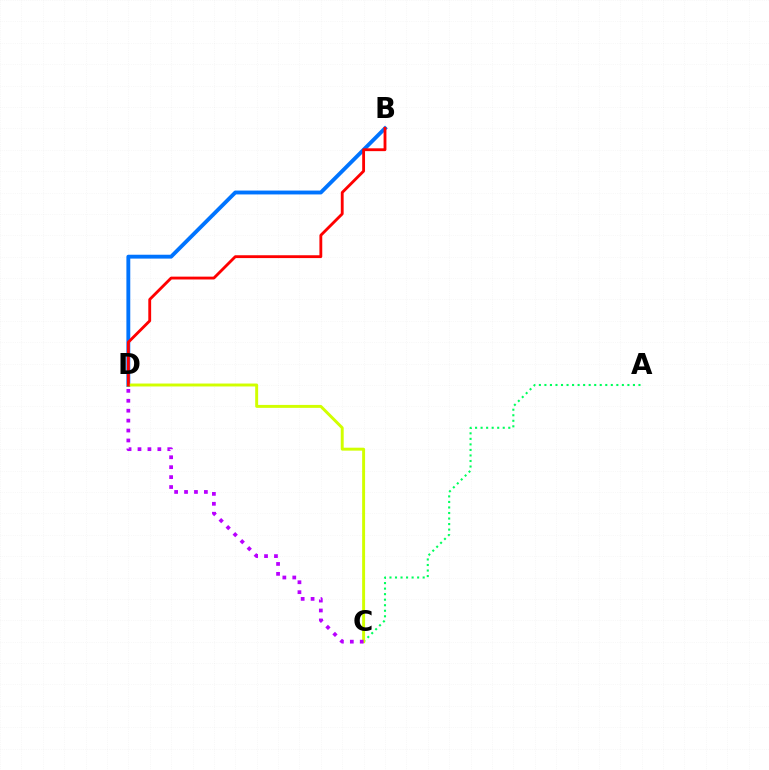{('A', 'C'): [{'color': '#00ff5c', 'line_style': 'dotted', 'thickness': 1.5}], ('B', 'D'): [{'color': '#0074ff', 'line_style': 'solid', 'thickness': 2.78}, {'color': '#ff0000', 'line_style': 'solid', 'thickness': 2.04}], ('C', 'D'): [{'color': '#d1ff00', 'line_style': 'solid', 'thickness': 2.12}, {'color': '#b900ff', 'line_style': 'dotted', 'thickness': 2.7}]}